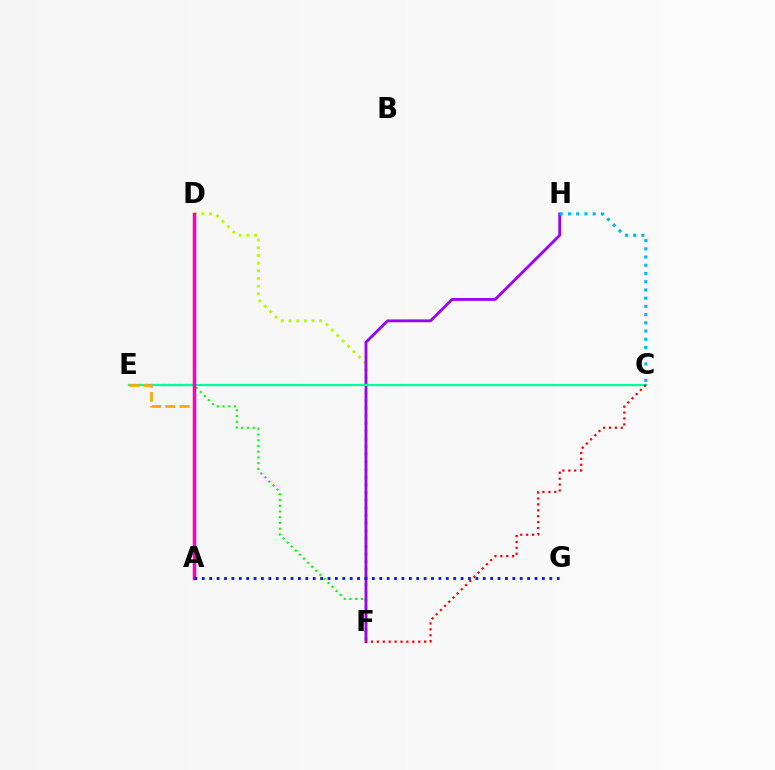{('D', 'F'): [{'color': '#b3ff00', 'line_style': 'dotted', 'thickness': 2.09}], ('E', 'F'): [{'color': '#08ff00', 'line_style': 'dotted', 'thickness': 1.56}], ('F', 'H'): [{'color': '#9b00ff', 'line_style': 'solid', 'thickness': 2.04}], ('C', 'E'): [{'color': '#00ff9d', 'line_style': 'solid', 'thickness': 1.64}], ('C', 'H'): [{'color': '#00b5ff', 'line_style': 'dotted', 'thickness': 2.23}], ('C', 'F'): [{'color': '#ff0000', 'line_style': 'dotted', 'thickness': 1.6}], ('A', 'E'): [{'color': '#ffa500', 'line_style': 'dashed', 'thickness': 1.93}], ('A', 'D'): [{'color': '#ff00bd', 'line_style': 'solid', 'thickness': 2.51}], ('A', 'G'): [{'color': '#0010ff', 'line_style': 'dotted', 'thickness': 2.01}]}